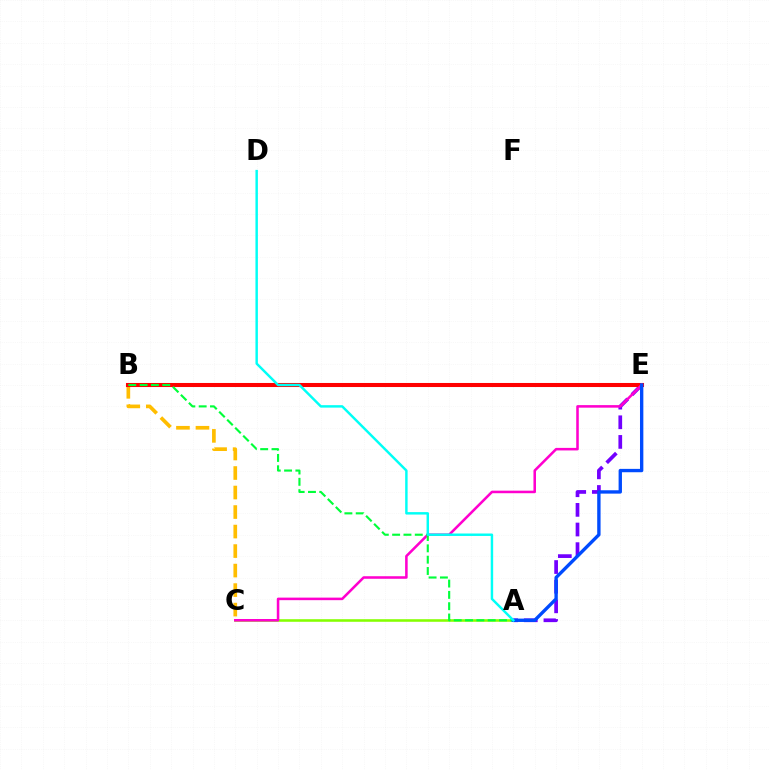{('A', 'E'): [{'color': '#7200ff', 'line_style': 'dashed', 'thickness': 2.67}, {'color': '#004bff', 'line_style': 'solid', 'thickness': 2.42}], ('B', 'C'): [{'color': '#ffbd00', 'line_style': 'dashed', 'thickness': 2.65}], ('B', 'E'): [{'color': '#ff0000', 'line_style': 'solid', 'thickness': 2.92}], ('A', 'C'): [{'color': '#84ff00', 'line_style': 'solid', 'thickness': 1.85}], ('C', 'E'): [{'color': '#ff00cf', 'line_style': 'solid', 'thickness': 1.84}], ('A', 'B'): [{'color': '#00ff39', 'line_style': 'dashed', 'thickness': 1.54}], ('A', 'D'): [{'color': '#00fff6', 'line_style': 'solid', 'thickness': 1.76}]}